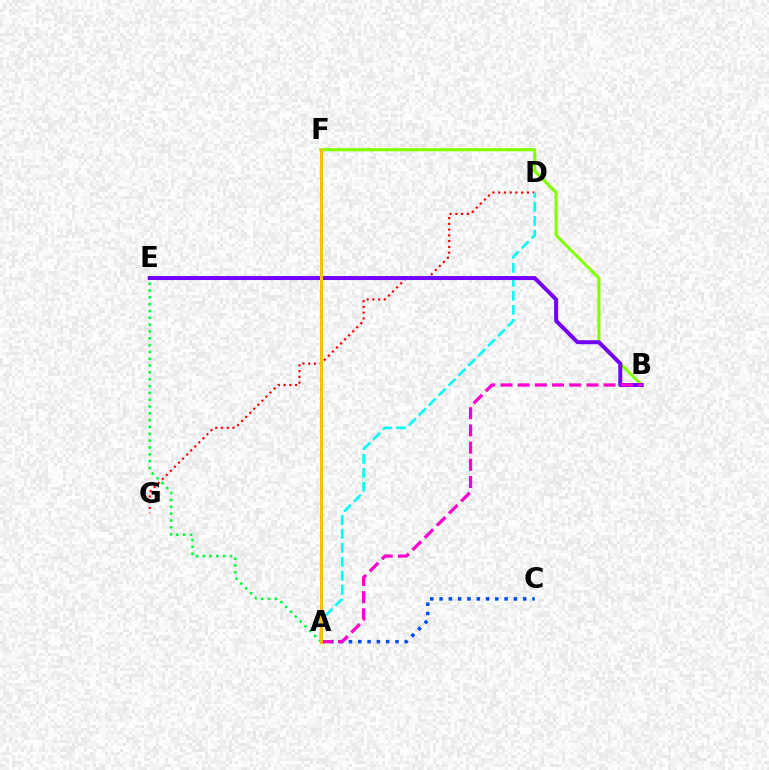{('A', 'C'): [{'color': '#004bff', 'line_style': 'dotted', 'thickness': 2.53}], ('D', 'G'): [{'color': '#ff0000', 'line_style': 'dotted', 'thickness': 1.56}], ('A', 'E'): [{'color': '#00ff39', 'line_style': 'dotted', 'thickness': 1.85}], ('B', 'F'): [{'color': '#84ff00', 'line_style': 'solid', 'thickness': 2.25}], ('A', 'D'): [{'color': '#00fff6', 'line_style': 'dashed', 'thickness': 1.9}], ('B', 'E'): [{'color': '#7200ff', 'line_style': 'solid', 'thickness': 2.86}], ('A', 'B'): [{'color': '#ff00cf', 'line_style': 'dashed', 'thickness': 2.34}], ('A', 'F'): [{'color': '#ffbd00', 'line_style': 'solid', 'thickness': 2.18}]}